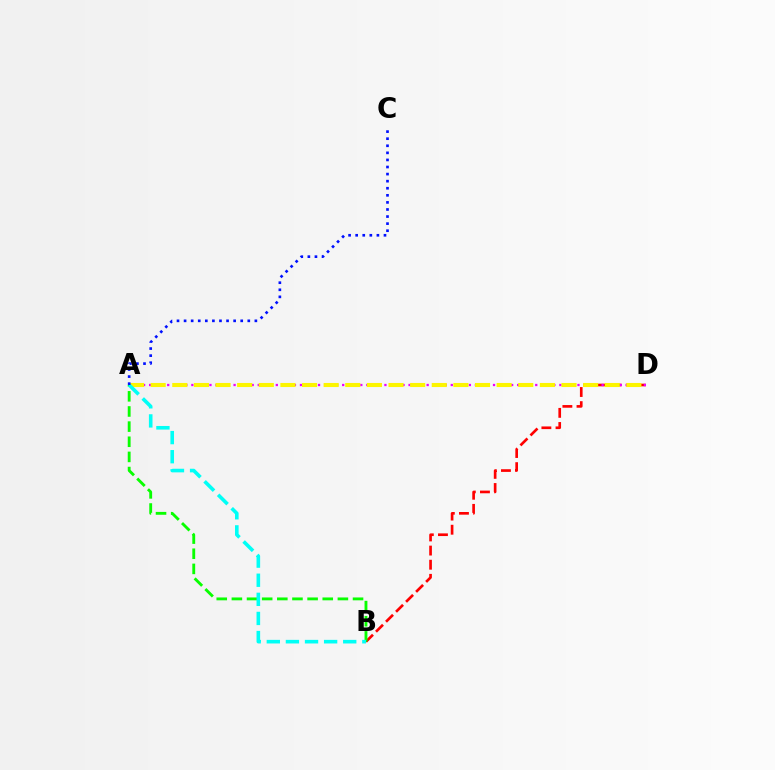{('B', 'D'): [{'color': '#ff0000', 'line_style': 'dashed', 'thickness': 1.92}], ('A', 'D'): [{'color': '#ee00ff', 'line_style': 'dotted', 'thickness': 1.64}, {'color': '#fcf500', 'line_style': 'dashed', 'thickness': 2.94}], ('A', 'B'): [{'color': '#08ff00', 'line_style': 'dashed', 'thickness': 2.06}, {'color': '#00fff6', 'line_style': 'dashed', 'thickness': 2.6}], ('A', 'C'): [{'color': '#0010ff', 'line_style': 'dotted', 'thickness': 1.92}]}